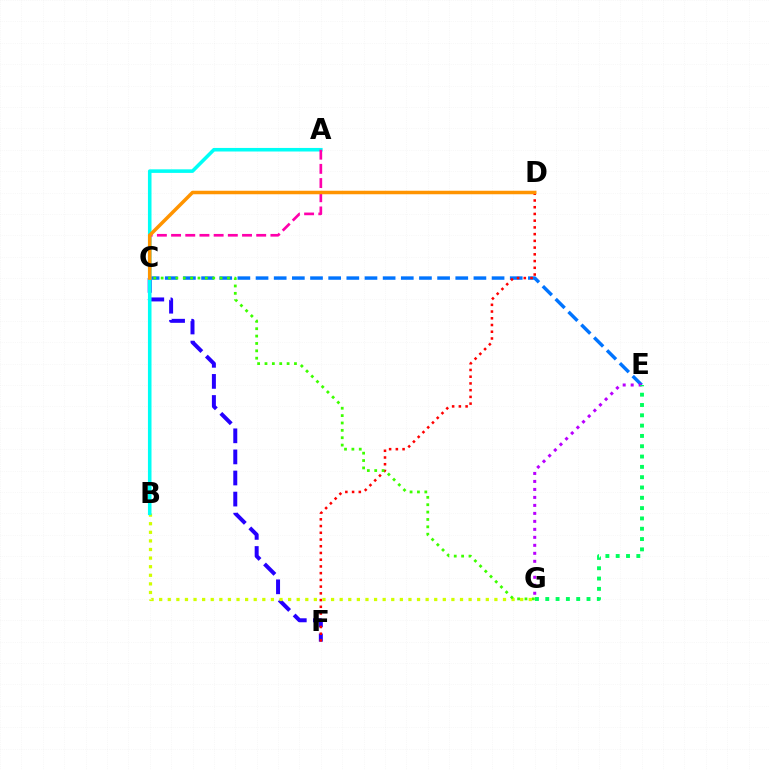{('C', 'F'): [{'color': '#2500ff', 'line_style': 'dashed', 'thickness': 2.86}], ('C', 'E'): [{'color': '#0074ff', 'line_style': 'dashed', 'thickness': 2.47}], ('D', 'F'): [{'color': '#ff0000', 'line_style': 'dotted', 'thickness': 1.83}], ('B', 'G'): [{'color': '#d1ff00', 'line_style': 'dotted', 'thickness': 2.34}], ('A', 'B'): [{'color': '#00fff6', 'line_style': 'solid', 'thickness': 2.57}], ('A', 'C'): [{'color': '#ff00ac', 'line_style': 'dashed', 'thickness': 1.93}], ('C', 'G'): [{'color': '#3dff00', 'line_style': 'dotted', 'thickness': 2.0}], ('C', 'D'): [{'color': '#ff9400', 'line_style': 'solid', 'thickness': 2.52}], ('E', 'G'): [{'color': '#b900ff', 'line_style': 'dotted', 'thickness': 2.17}, {'color': '#00ff5c', 'line_style': 'dotted', 'thickness': 2.8}]}